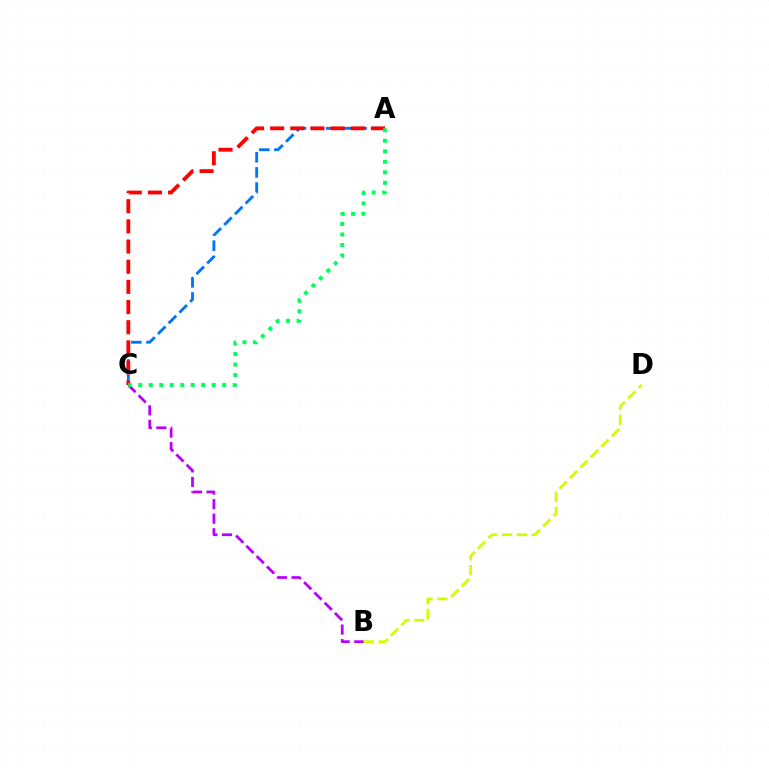{('B', 'D'): [{'color': '#d1ff00', 'line_style': 'dashed', 'thickness': 2.02}], ('A', 'C'): [{'color': '#0074ff', 'line_style': 'dashed', 'thickness': 2.06}, {'color': '#ff0000', 'line_style': 'dashed', 'thickness': 2.74}, {'color': '#00ff5c', 'line_style': 'dotted', 'thickness': 2.85}], ('B', 'C'): [{'color': '#b900ff', 'line_style': 'dashed', 'thickness': 1.98}]}